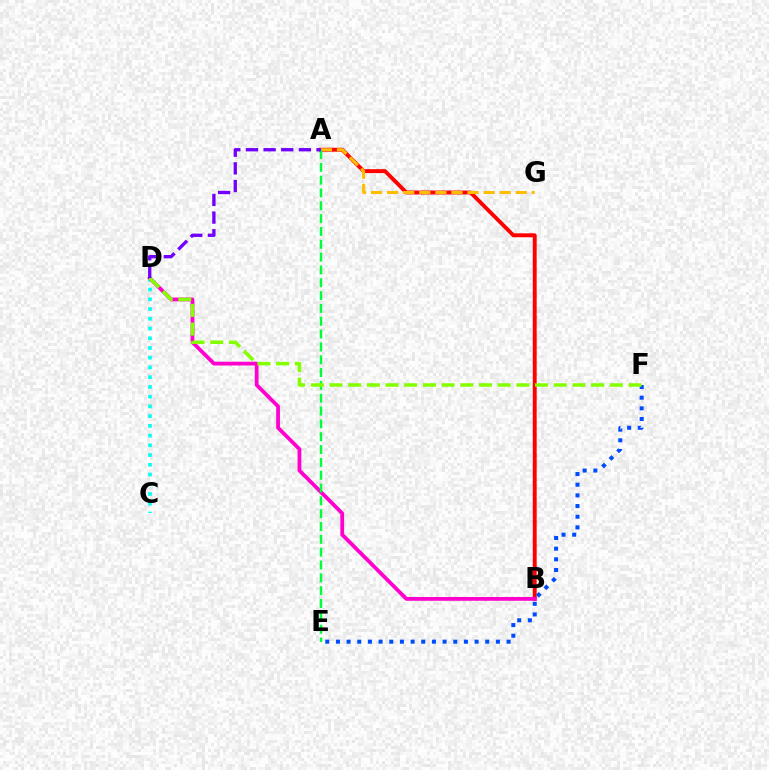{('C', 'D'): [{'color': '#00fff6', 'line_style': 'dotted', 'thickness': 2.64}], ('A', 'B'): [{'color': '#ff0000', 'line_style': 'solid', 'thickness': 2.81}], ('B', 'D'): [{'color': '#ff00cf', 'line_style': 'solid', 'thickness': 2.73}], ('E', 'F'): [{'color': '#004bff', 'line_style': 'dotted', 'thickness': 2.9}], ('A', 'G'): [{'color': '#ffbd00', 'line_style': 'dashed', 'thickness': 2.18}], ('A', 'E'): [{'color': '#00ff39', 'line_style': 'dashed', 'thickness': 1.74}], ('D', 'F'): [{'color': '#84ff00', 'line_style': 'dashed', 'thickness': 2.54}], ('A', 'D'): [{'color': '#7200ff', 'line_style': 'dashed', 'thickness': 2.4}]}